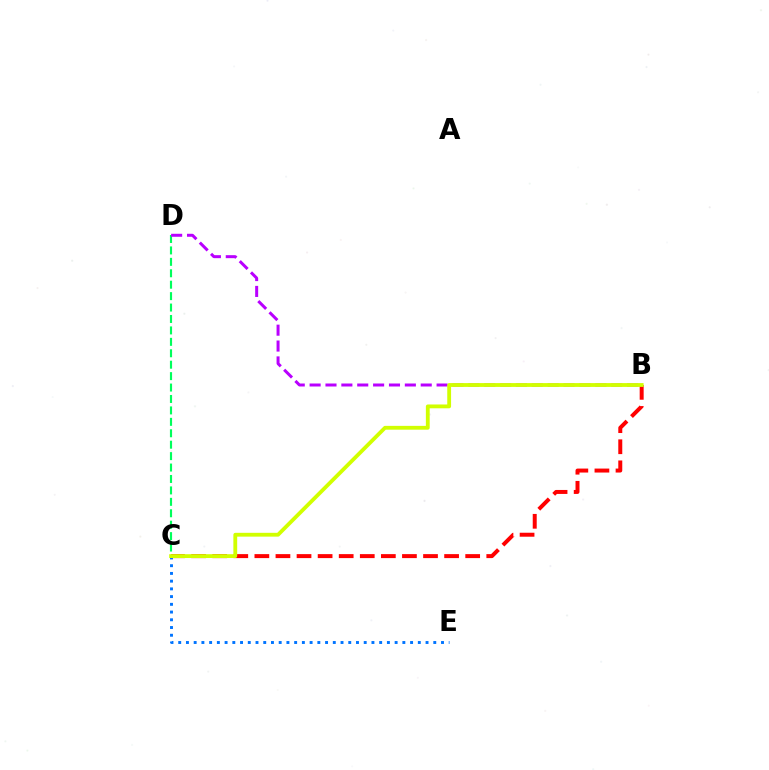{('B', 'C'): [{'color': '#ff0000', 'line_style': 'dashed', 'thickness': 2.86}, {'color': '#d1ff00', 'line_style': 'solid', 'thickness': 2.75}], ('C', 'D'): [{'color': '#00ff5c', 'line_style': 'dashed', 'thickness': 1.55}], ('B', 'D'): [{'color': '#b900ff', 'line_style': 'dashed', 'thickness': 2.16}], ('C', 'E'): [{'color': '#0074ff', 'line_style': 'dotted', 'thickness': 2.1}]}